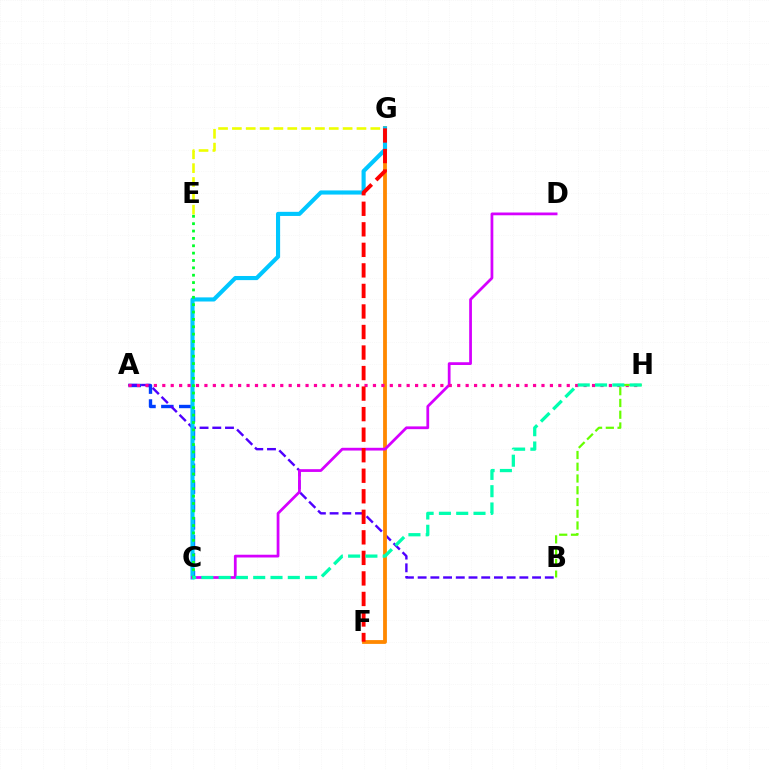{('E', 'G'): [{'color': '#eeff00', 'line_style': 'dashed', 'thickness': 1.88}], ('A', 'C'): [{'color': '#003fff', 'line_style': 'dashed', 'thickness': 2.43}], ('A', 'B'): [{'color': '#4f00ff', 'line_style': 'dashed', 'thickness': 1.73}], ('F', 'G'): [{'color': '#ff8800', 'line_style': 'solid', 'thickness': 2.74}, {'color': '#ff0000', 'line_style': 'dashed', 'thickness': 2.79}], ('C', 'G'): [{'color': '#00c7ff', 'line_style': 'solid', 'thickness': 2.97}], ('C', 'D'): [{'color': '#d600ff', 'line_style': 'solid', 'thickness': 1.99}], ('A', 'H'): [{'color': '#ff00a0', 'line_style': 'dotted', 'thickness': 2.29}], ('B', 'H'): [{'color': '#66ff00', 'line_style': 'dashed', 'thickness': 1.6}], ('C', 'E'): [{'color': '#00ff27', 'line_style': 'dotted', 'thickness': 2.0}], ('C', 'H'): [{'color': '#00ffaf', 'line_style': 'dashed', 'thickness': 2.35}]}